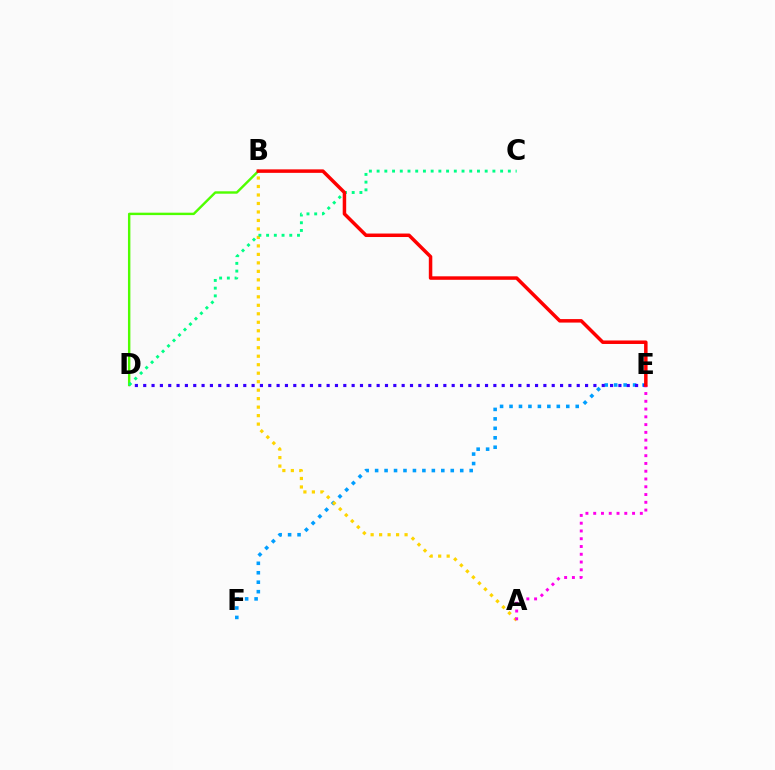{('E', 'F'): [{'color': '#009eff', 'line_style': 'dotted', 'thickness': 2.57}], ('B', 'D'): [{'color': '#4fff00', 'line_style': 'solid', 'thickness': 1.74}], ('A', 'B'): [{'color': '#ffd500', 'line_style': 'dotted', 'thickness': 2.31}], ('D', 'E'): [{'color': '#3700ff', 'line_style': 'dotted', 'thickness': 2.27}], ('A', 'E'): [{'color': '#ff00ed', 'line_style': 'dotted', 'thickness': 2.11}], ('C', 'D'): [{'color': '#00ff86', 'line_style': 'dotted', 'thickness': 2.1}], ('B', 'E'): [{'color': '#ff0000', 'line_style': 'solid', 'thickness': 2.51}]}